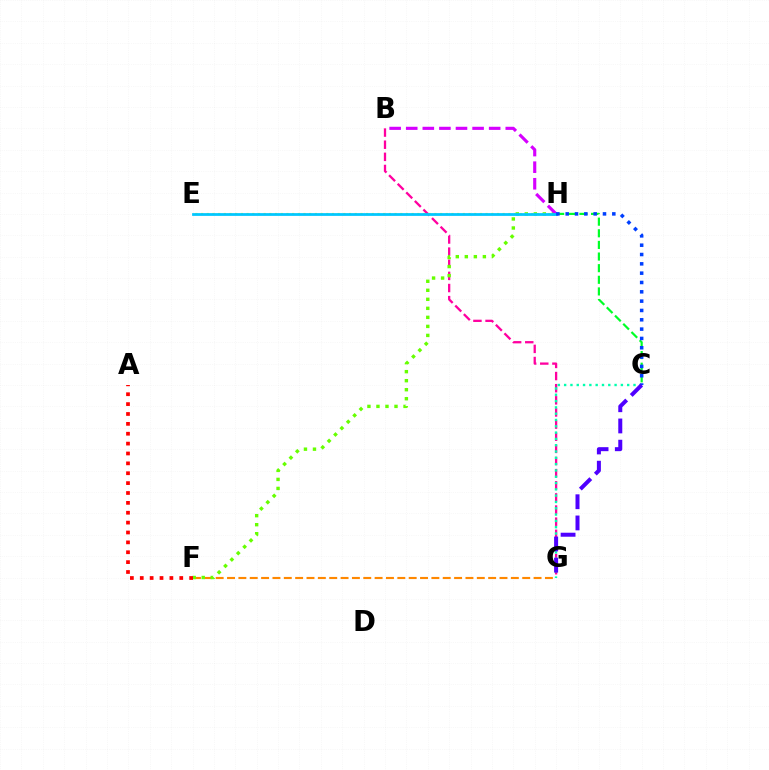{('B', 'G'): [{'color': '#ff00a0', 'line_style': 'dashed', 'thickness': 1.65}], ('F', 'G'): [{'color': '#ff8800', 'line_style': 'dashed', 'thickness': 1.54}], ('C', 'G'): [{'color': '#00ffaf', 'line_style': 'dotted', 'thickness': 1.71}, {'color': '#4f00ff', 'line_style': 'dashed', 'thickness': 2.88}], ('F', 'H'): [{'color': '#66ff00', 'line_style': 'dotted', 'thickness': 2.45}], ('E', 'H'): [{'color': '#eeff00', 'line_style': 'dotted', 'thickness': 1.55}, {'color': '#00c7ff', 'line_style': 'solid', 'thickness': 1.99}], ('C', 'H'): [{'color': '#00ff27', 'line_style': 'dashed', 'thickness': 1.58}, {'color': '#003fff', 'line_style': 'dotted', 'thickness': 2.53}], ('B', 'H'): [{'color': '#d600ff', 'line_style': 'dashed', 'thickness': 2.25}], ('A', 'F'): [{'color': '#ff0000', 'line_style': 'dotted', 'thickness': 2.68}]}